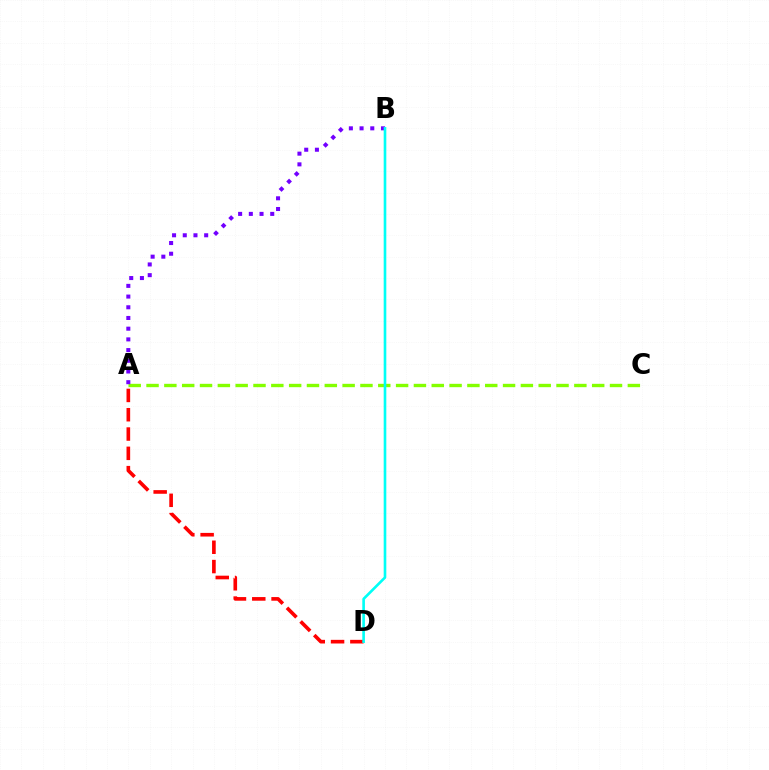{('A', 'C'): [{'color': '#84ff00', 'line_style': 'dashed', 'thickness': 2.42}], ('A', 'D'): [{'color': '#ff0000', 'line_style': 'dashed', 'thickness': 2.62}], ('A', 'B'): [{'color': '#7200ff', 'line_style': 'dotted', 'thickness': 2.91}], ('B', 'D'): [{'color': '#00fff6', 'line_style': 'solid', 'thickness': 1.9}]}